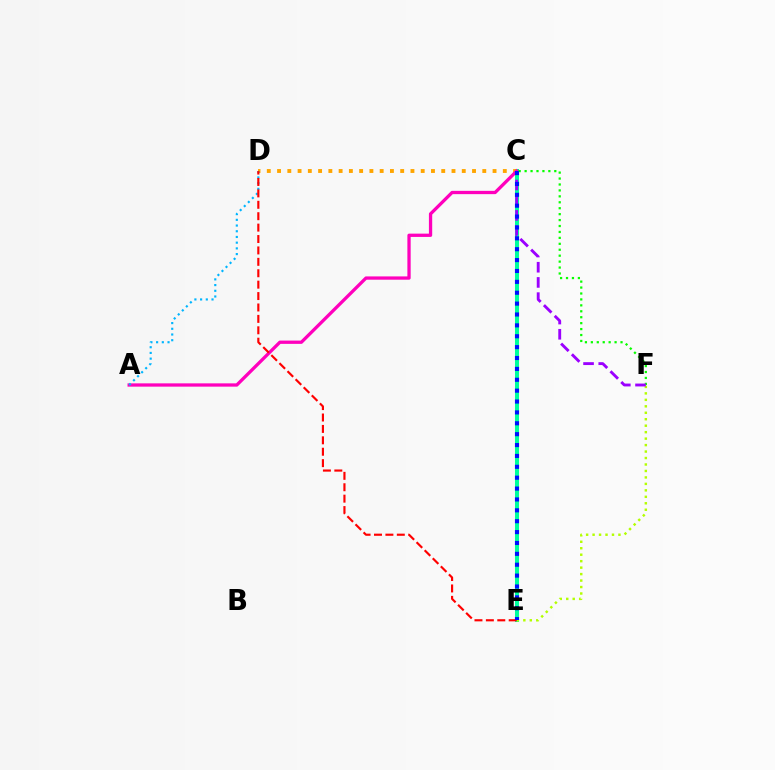{('C', 'E'): [{'color': '#00ff9d', 'line_style': 'solid', 'thickness': 2.9}, {'color': '#0010ff', 'line_style': 'dotted', 'thickness': 2.96}], ('C', 'D'): [{'color': '#ffa500', 'line_style': 'dotted', 'thickness': 2.79}], ('A', 'C'): [{'color': '#ff00bd', 'line_style': 'solid', 'thickness': 2.37}], ('E', 'F'): [{'color': '#b3ff00', 'line_style': 'dotted', 'thickness': 1.76}], ('C', 'F'): [{'color': '#08ff00', 'line_style': 'dotted', 'thickness': 1.61}, {'color': '#9b00ff', 'line_style': 'dashed', 'thickness': 2.06}], ('A', 'D'): [{'color': '#00b5ff', 'line_style': 'dotted', 'thickness': 1.55}], ('D', 'E'): [{'color': '#ff0000', 'line_style': 'dashed', 'thickness': 1.55}]}